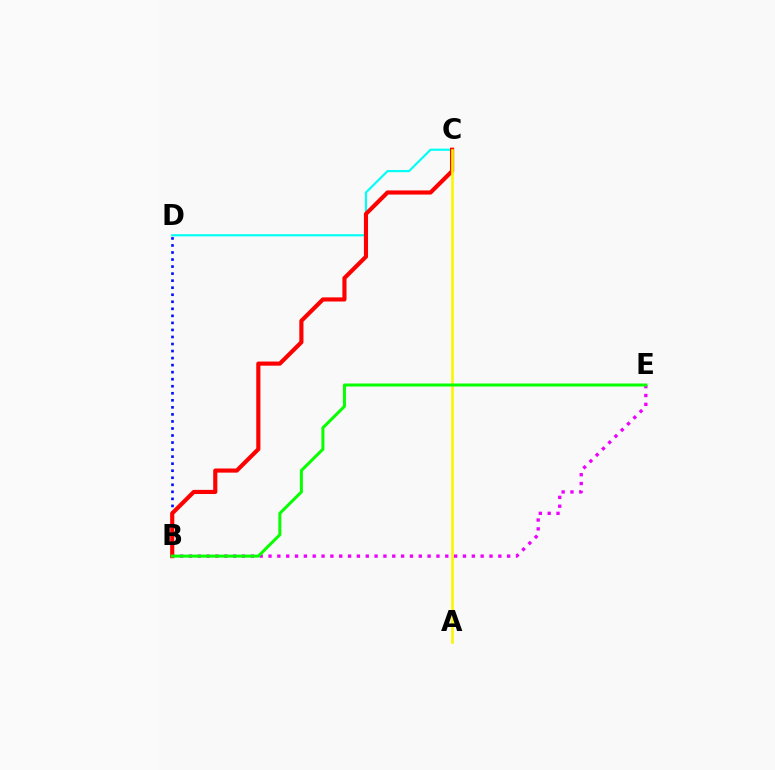{('B', 'D'): [{'color': '#0010ff', 'line_style': 'dotted', 'thickness': 1.91}], ('C', 'D'): [{'color': '#00fff6', 'line_style': 'solid', 'thickness': 1.56}], ('B', 'E'): [{'color': '#ee00ff', 'line_style': 'dotted', 'thickness': 2.4}, {'color': '#08ff00', 'line_style': 'solid', 'thickness': 2.17}], ('B', 'C'): [{'color': '#ff0000', 'line_style': 'solid', 'thickness': 2.98}], ('A', 'C'): [{'color': '#fcf500', 'line_style': 'solid', 'thickness': 1.89}]}